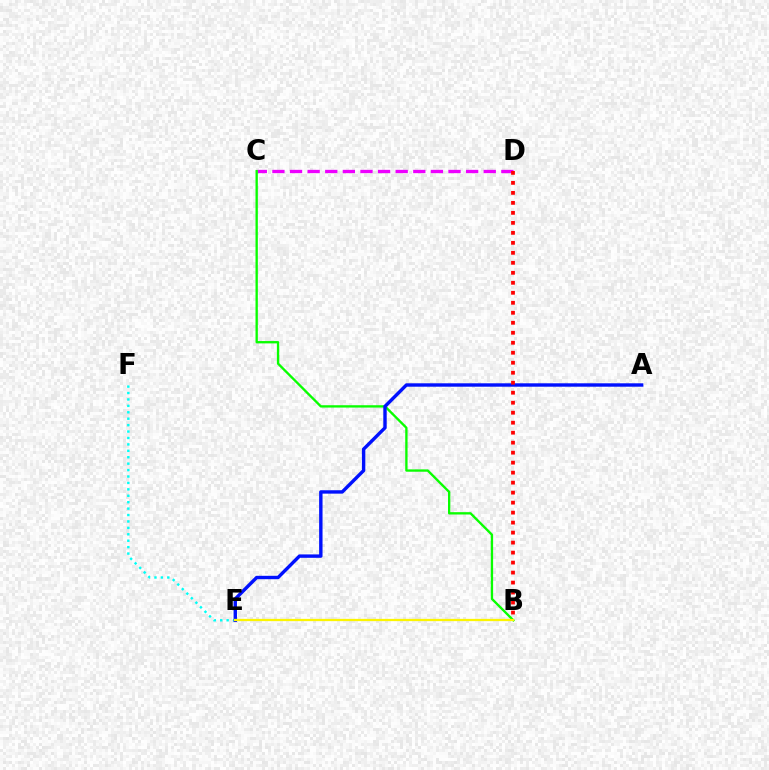{('C', 'D'): [{'color': '#ee00ff', 'line_style': 'dashed', 'thickness': 2.39}], ('B', 'C'): [{'color': '#08ff00', 'line_style': 'solid', 'thickness': 1.68}], ('E', 'F'): [{'color': '#00fff6', 'line_style': 'dotted', 'thickness': 1.74}], ('A', 'E'): [{'color': '#0010ff', 'line_style': 'solid', 'thickness': 2.45}], ('B', 'E'): [{'color': '#fcf500', 'line_style': 'solid', 'thickness': 1.64}], ('B', 'D'): [{'color': '#ff0000', 'line_style': 'dotted', 'thickness': 2.71}]}